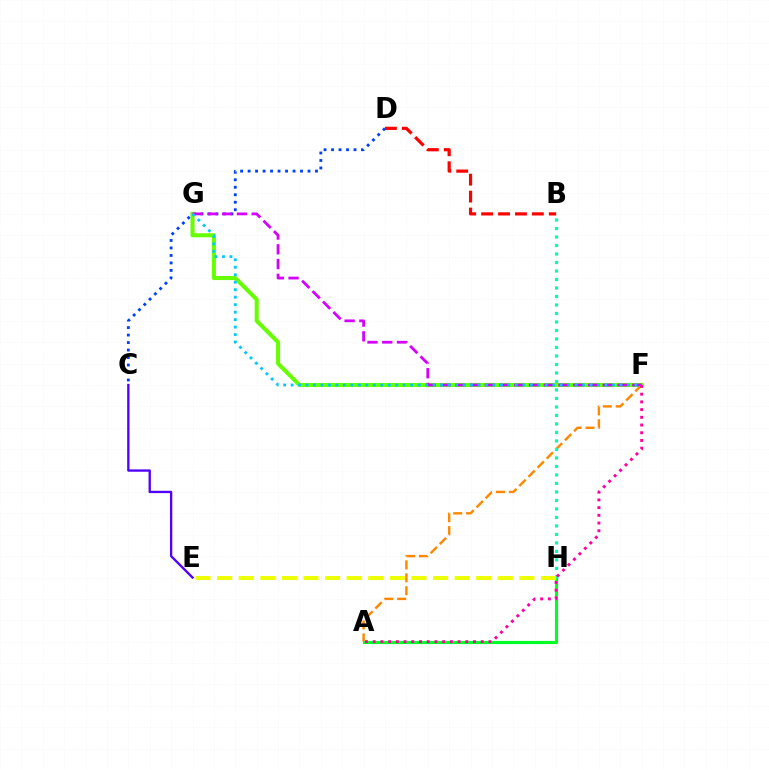{('C', 'D'): [{'color': '#003fff', 'line_style': 'dotted', 'thickness': 2.03}], ('B', 'D'): [{'color': '#ff0000', 'line_style': 'dashed', 'thickness': 2.3}], ('A', 'F'): [{'color': '#ff8800', 'line_style': 'dashed', 'thickness': 1.75}, {'color': '#ff00a0', 'line_style': 'dotted', 'thickness': 2.1}], ('F', 'G'): [{'color': '#66ff00', 'line_style': 'solid', 'thickness': 2.9}, {'color': '#d600ff', 'line_style': 'dashed', 'thickness': 2.0}, {'color': '#00c7ff', 'line_style': 'dotted', 'thickness': 2.03}], ('A', 'H'): [{'color': '#00ff27', 'line_style': 'solid', 'thickness': 2.25}], ('B', 'H'): [{'color': '#00ffaf', 'line_style': 'dotted', 'thickness': 2.31}], ('C', 'E'): [{'color': '#4f00ff', 'line_style': 'solid', 'thickness': 1.67}], ('E', 'H'): [{'color': '#eeff00', 'line_style': 'dashed', 'thickness': 2.93}]}